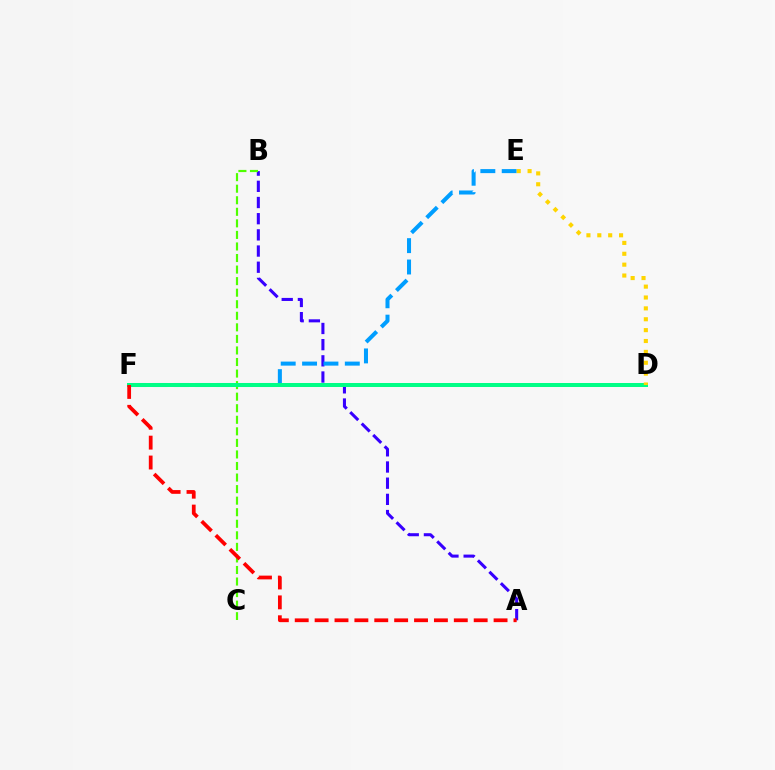{('A', 'B'): [{'color': '#3700ff', 'line_style': 'dashed', 'thickness': 2.2}], ('E', 'F'): [{'color': '#009eff', 'line_style': 'dashed', 'thickness': 2.9}], ('B', 'C'): [{'color': '#4fff00', 'line_style': 'dashed', 'thickness': 1.57}], ('D', 'F'): [{'color': '#ff00ed', 'line_style': 'dashed', 'thickness': 1.81}, {'color': '#00ff86', 'line_style': 'solid', 'thickness': 2.87}], ('D', 'E'): [{'color': '#ffd500', 'line_style': 'dotted', 'thickness': 2.95}], ('A', 'F'): [{'color': '#ff0000', 'line_style': 'dashed', 'thickness': 2.7}]}